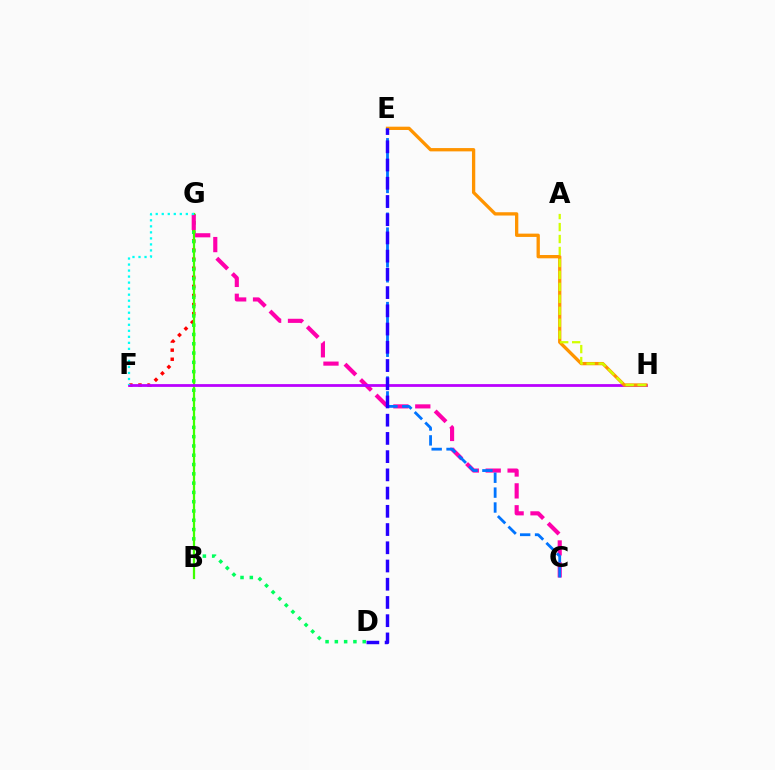{('F', 'G'): [{'color': '#ff0000', 'line_style': 'dotted', 'thickness': 2.47}, {'color': '#00fff6', 'line_style': 'dotted', 'thickness': 1.64}], ('D', 'G'): [{'color': '#00ff5c', 'line_style': 'dotted', 'thickness': 2.52}], ('B', 'G'): [{'color': '#3dff00', 'line_style': 'solid', 'thickness': 1.62}], ('C', 'G'): [{'color': '#ff00ac', 'line_style': 'dashed', 'thickness': 2.97}], ('F', 'H'): [{'color': '#b900ff', 'line_style': 'solid', 'thickness': 2.0}], ('E', 'H'): [{'color': '#ff9400', 'line_style': 'solid', 'thickness': 2.38}], ('C', 'E'): [{'color': '#0074ff', 'line_style': 'dashed', 'thickness': 2.02}], ('A', 'H'): [{'color': '#d1ff00', 'line_style': 'dashed', 'thickness': 1.63}], ('D', 'E'): [{'color': '#2500ff', 'line_style': 'dashed', 'thickness': 2.48}]}